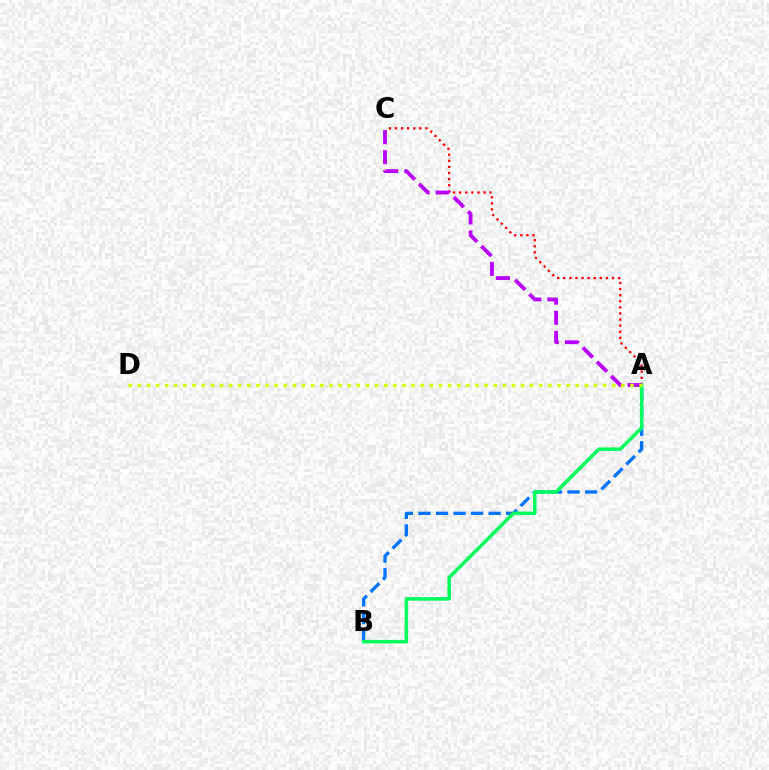{('A', 'B'): [{'color': '#0074ff', 'line_style': 'dashed', 'thickness': 2.38}, {'color': '#00ff5c', 'line_style': 'solid', 'thickness': 2.53}], ('A', 'C'): [{'color': '#ff0000', 'line_style': 'dotted', 'thickness': 1.66}, {'color': '#b900ff', 'line_style': 'dashed', 'thickness': 2.73}], ('A', 'D'): [{'color': '#d1ff00', 'line_style': 'dotted', 'thickness': 2.48}]}